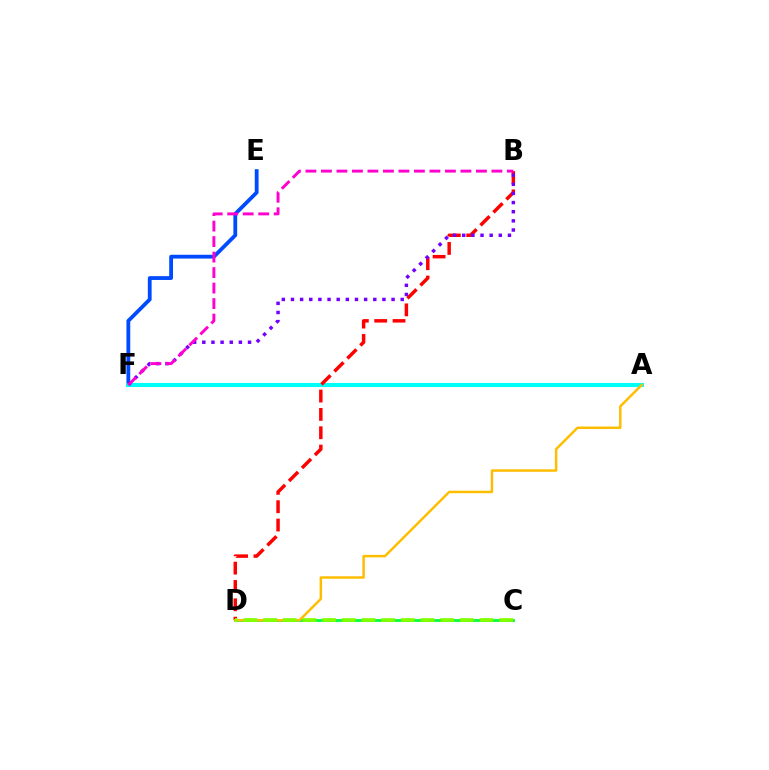{('C', 'D'): [{'color': '#00ff39', 'line_style': 'solid', 'thickness': 1.99}, {'color': '#84ff00', 'line_style': 'dashed', 'thickness': 2.67}], ('E', 'F'): [{'color': '#004bff', 'line_style': 'solid', 'thickness': 2.74}], ('A', 'F'): [{'color': '#00fff6', 'line_style': 'solid', 'thickness': 2.93}], ('B', 'D'): [{'color': '#ff0000', 'line_style': 'dashed', 'thickness': 2.49}], ('B', 'F'): [{'color': '#7200ff', 'line_style': 'dotted', 'thickness': 2.49}, {'color': '#ff00cf', 'line_style': 'dashed', 'thickness': 2.11}], ('A', 'D'): [{'color': '#ffbd00', 'line_style': 'solid', 'thickness': 1.78}]}